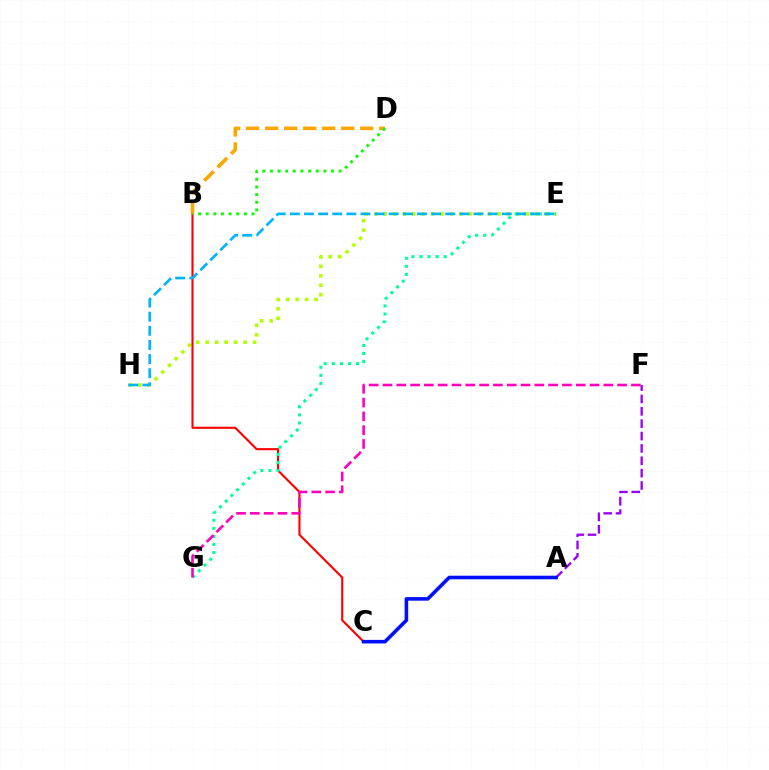{('A', 'F'): [{'color': '#9b00ff', 'line_style': 'dashed', 'thickness': 1.68}], ('E', 'H'): [{'color': '#b3ff00', 'line_style': 'dotted', 'thickness': 2.58}, {'color': '#00b5ff', 'line_style': 'dashed', 'thickness': 1.92}], ('B', 'C'): [{'color': '#ff0000', 'line_style': 'solid', 'thickness': 1.52}], ('E', 'G'): [{'color': '#00ff9d', 'line_style': 'dotted', 'thickness': 2.19}], ('B', 'D'): [{'color': '#ffa500', 'line_style': 'dashed', 'thickness': 2.58}, {'color': '#08ff00', 'line_style': 'dotted', 'thickness': 2.08}], ('F', 'G'): [{'color': '#ff00bd', 'line_style': 'dashed', 'thickness': 1.88}], ('A', 'C'): [{'color': '#0010ff', 'line_style': 'solid', 'thickness': 2.57}]}